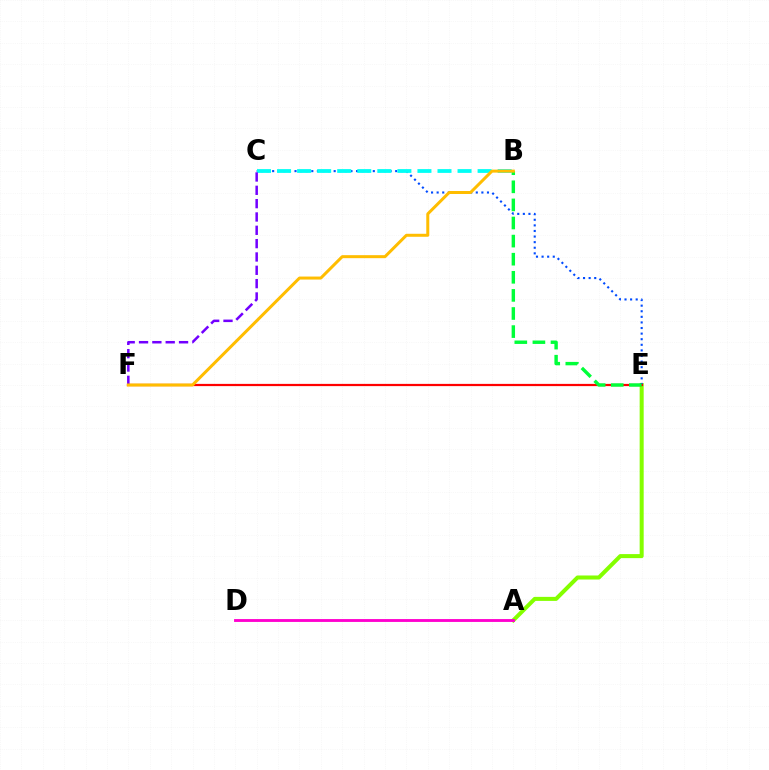{('A', 'E'): [{'color': '#84ff00', 'line_style': 'solid', 'thickness': 2.9}], ('C', 'E'): [{'color': '#004bff', 'line_style': 'dotted', 'thickness': 1.52}], ('B', 'C'): [{'color': '#00fff6', 'line_style': 'dashed', 'thickness': 2.72}], ('C', 'F'): [{'color': '#7200ff', 'line_style': 'dashed', 'thickness': 1.81}], ('E', 'F'): [{'color': '#ff0000', 'line_style': 'solid', 'thickness': 1.6}], ('A', 'D'): [{'color': '#ff00cf', 'line_style': 'solid', 'thickness': 2.06}], ('B', 'E'): [{'color': '#00ff39', 'line_style': 'dashed', 'thickness': 2.46}], ('B', 'F'): [{'color': '#ffbd00', 'line_style': 'solid', 'thickness': 2.16}]}